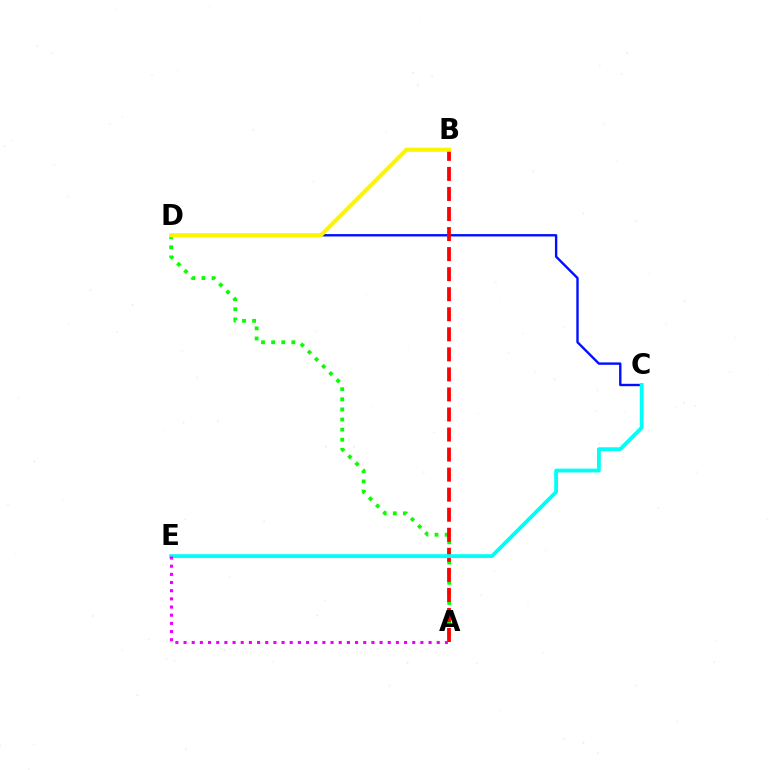{('C', 'D'): [{'color': '#0010ff', 'line_style': 'solid', 'thickness': 1.72}], ('A', 'D'): [{'color': '#08ff00', 'line_style': 'dotted', 'thickness': 2.75}], ('A', 'B'): [{'color': '#ff0000', 'line_style': 'dashed', 'thickness': 2.72}], ('C', 'E'): [{'color': '#00fff6', 'line_style': 'solid', 'thickness': 2.76}], ('B', 'D'): [{'color': '#fcf500', 'line_style': 'solid', 'thickness': 2.94}], ('A', 'E'): [{'color': '#ee00ff', 'line_style': 'dotted', 'thickness': 2.22}]}